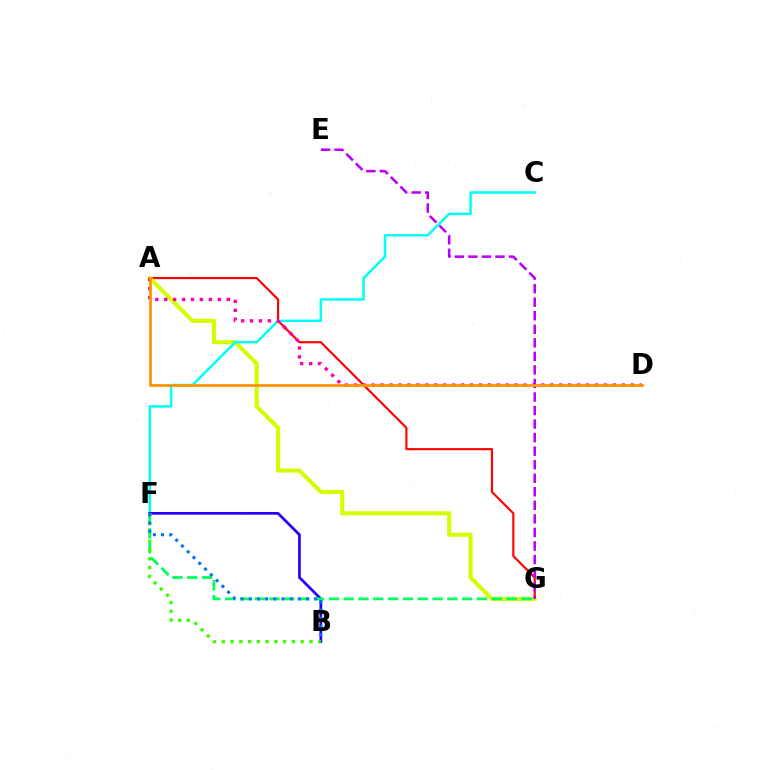{('A', 'G'): [{'color': '#ff0000', 'line_style': 'solid', 'thickness': 1.55}, {'color': '#d1ff00', 'line_style': 'solid', 'thickness': 2.93}], ('C', 'F'): [{'color': '#00fff6', 'line_style': 'solid', 'thickness': 1.79}], ('B', 'F'): [{'color': '#2500ff', 'line_style': 'solid', 'thickness': 1.96}, {'color': '#3dff00', 'line_style': 'dotted', 'thickness': 2.38}, {'color': '#0074ff', 'line_style': 'dotted', 'thickness': 2.22}], ('F', 'G'): [{'color': '#00ff5c', 'line_style': 'dashed', 'thickness': 2.01}], ('A', 'D'): [{'color': '#ff00ac', 'line_style': 'dotted', 'thickness': 2.43}, {'color': '#ff9400', 'line_style': 'solid', 'thickness': 1.95}], ('E', 'G'): [{'color': '#b900ff', 'line_style': 'dashed', 'thickness': 1.84}]}